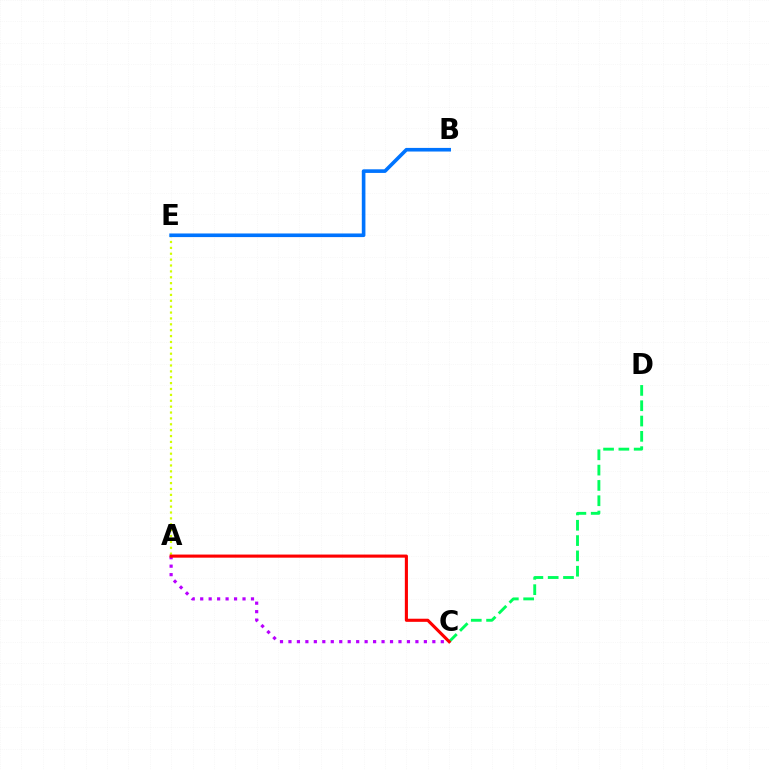{('A', 'C'): [{'color': '#b900ff', 'line_style': 'dotted', 'thickness': 2.3}, {'color': '#ff0000', 'line_style': 'solid', 'thickness': 2.24}], ('A', 'E'): [{'color': '#d1ff00', 'line_style': 'dotted', 'thickness': 1.6}], ('C', 'D'): [{'color': '#00ff5c', 'line_style': 'dashed', 'thickness': 2.08}], ('B', 'E'): [{'color': '#0074ff', 'line_style': 'solid', 'thickness': 2.61}]}